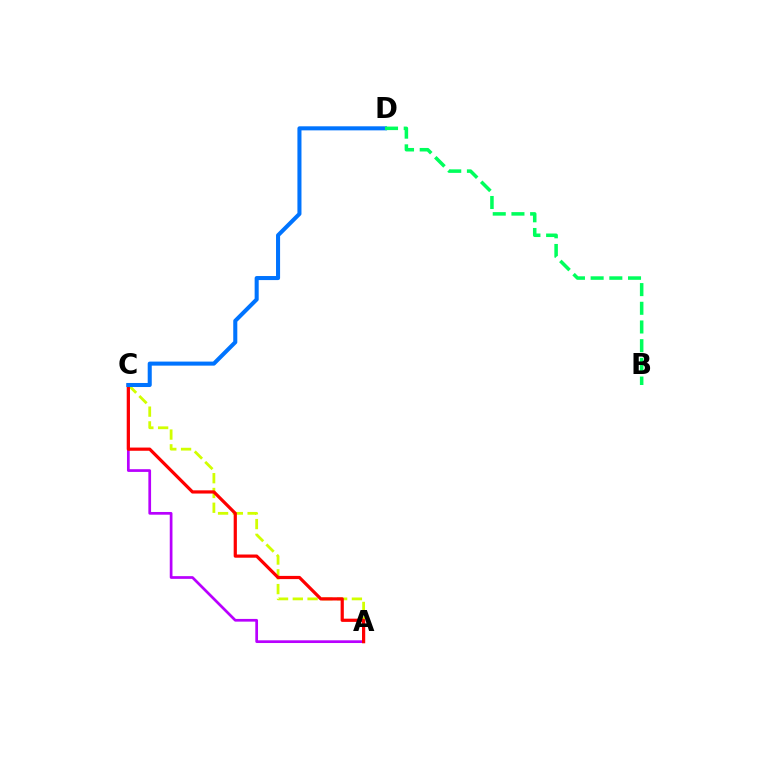{('A', 'C'): [{'color': '#b900ff', 'line_style': 'solid', 'thickness': 1.95}, {'color': '#d1ff00', 'line_style': 'dashed', 'thickness': 2.01}, {'color': '#ff0000', 'line_style': 'solid', 'thickness': 2.31}], ('C', 'D'): [{'color': '#0074ff', 'line_style': 'solid', 'thickness': 2.92}], ('B', 'D'): [{'color': '#00ff5c', 'line_style': 'dashed', 'thickness': 2.54}]}